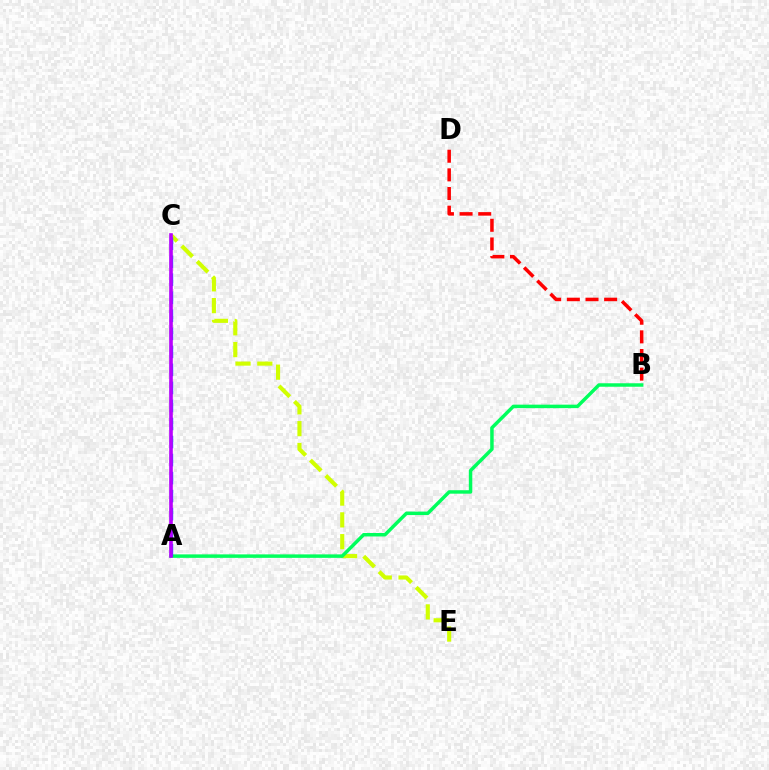{('C', 'E'): [{'color': '#d1ff00', 'line_style': 'dashed', 'thickness': 2.96}], ('A', 'B'): [{'color': '#00ff5c', 'line_style': 'solid', 'thickness': 2.5}], ('B', 'D'): [{'color': '#ff0000', 'line_style': 'dashed', 'thickness': 2.53}], ('A', 'C'): [{'color': '#0074ff', 'line_style': 'dashed', 'thickness': 2.45}, {'color': '#b900ff', 'line_style': 'solid', 'thickness': 2.61}]}